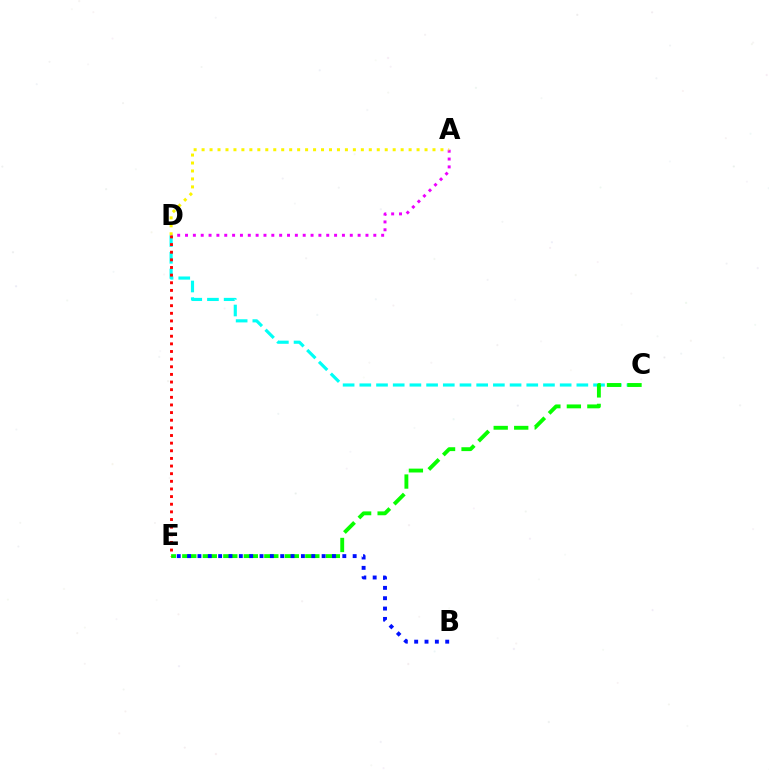{('C', 'D'): [{'color': '#00fff6', 'line_style': 'dashed', 'thickness': 2.27}], ('C', 'E'): [{'color': '#08ff00', 'line_style': 'dashed', 'thickness': 2.79}], ('B', 'E'): [{'color': '#0010ff', 'line_style': 'dotted', 'thickness': 2.81}], ('A', 'D'): [{'color': '#ee00ff', 'line_style': 'dotted', 'thickness': 2.13}, {'color': '#fcf500', 'line_style': 'dotted', 'thickness': 2.16}], ('D', 'E'): [{'color': '#ff0000', 'line_style': 'dotted', 'thickness': 2.07}]}